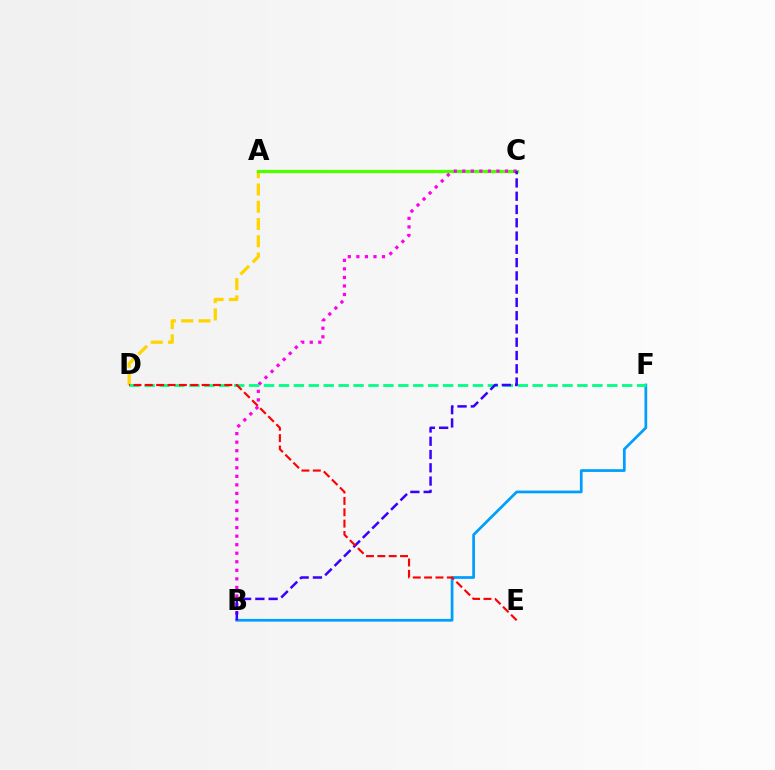{('A', 'D'): [{'color': '#ffd500', 'line_style': 'dashed', 'thickness': 2.35}], ('A', 'C'): [{'color': '#4fff00', 'line_style': 'solid', 'thickness': 2.36}], ('B', 'F'): [{'color': '#009eff', 'line_style': 'solid', 'thickness': 1.97}], ('B', 'C'): [{'color': '#ff00ed', 'line_style': 'dotted', 'thickness': 2.32}, {'color': '#3700ff', 'line_style': 'dashed', 'thickness': 1.8}], ('D', 'F'): [{'color': '#00ff86', 'line_style': 'dashed', 'thickness': 2.03}], ('D', 'E'): [{'color': '#ff0000', 'line_style': 'dashed', 'thickness': 1.54}]}